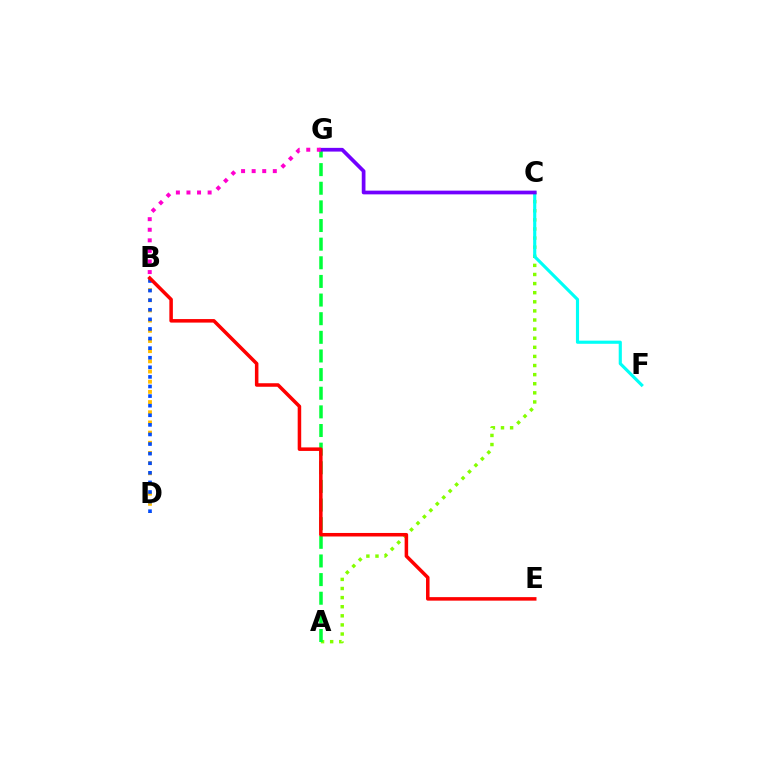{('A', 'C'): [{'color': '#84ff00', 'line_style': 'dotted', 'thickness': 2.47}], ('B', 'D'): [{'color': '#ffbd00', 'line_style': 'dotted', 'thickness': 2.77}, {'color': '#004bff', 'line_style': 'dotted', 'thickness': 2.61}], ('C', 'F'): [{'color': '#00fff6', 'line_style': 'solid', 'thickness': 2.26}], ('A', 'G'): [{'color': '#00ff39', 'line_style': 'dashed', 'thickness': 2.53}], ('B', 'E'): [{'color': '#ff0000', 'line_style': 'solid', 'thickness': 2.54}], ('C', 'G'): [{'color': '#7200ff', 'line_style': 'solid', 'thickness': 2.68}], ('B', 'G'): [{'color': '#ff00cf', 'line_style': 'dotted', 'thickness': 2.87}]}